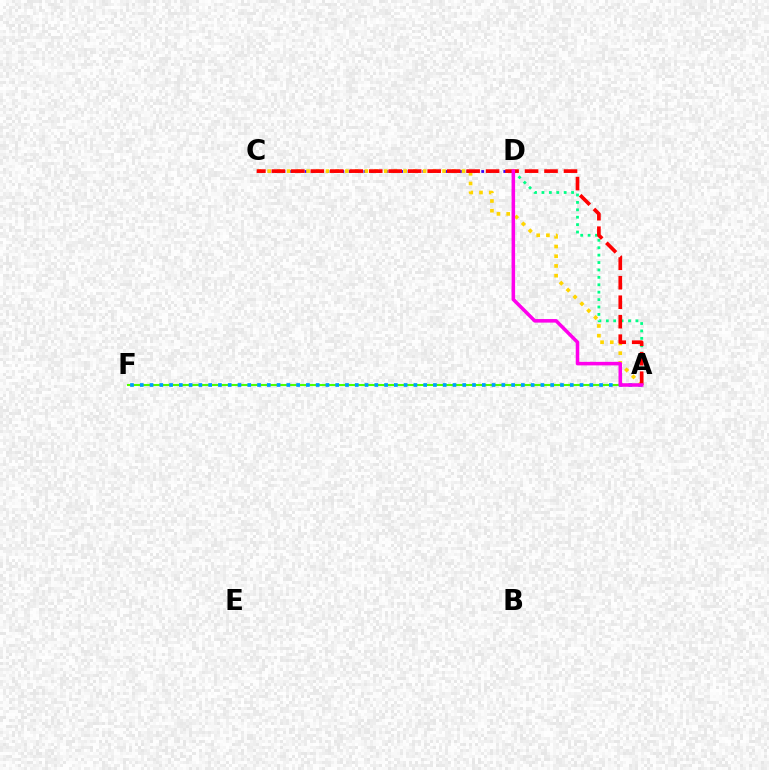{('A', 'F'): [{'color': '#4fff00', 'line_style': 'solid', 'thickness': 1.5}, {'color': '#009eff', 'line_style': 'dotted', 'thickness': 2.66}], ('A', 'D'): [{'color': '#00ff86', 'line_style': 'dotted', 'thickness': 2.01}, {'color': '#ff00ed', 'line_style': 'solid', 'thickness': 2.55}], ('C', 'D'): [{'color': '#3700ff', 'line_style': 'dotted', 'thickness': 2.0}], ('A', 'C'): [{'color': '#ffd500', 'line_style': 'dotted', 'thickness': 2.64}, {'color': '#ff0000', 'line_style': 'dashed', 'thickness': 2.65}]}